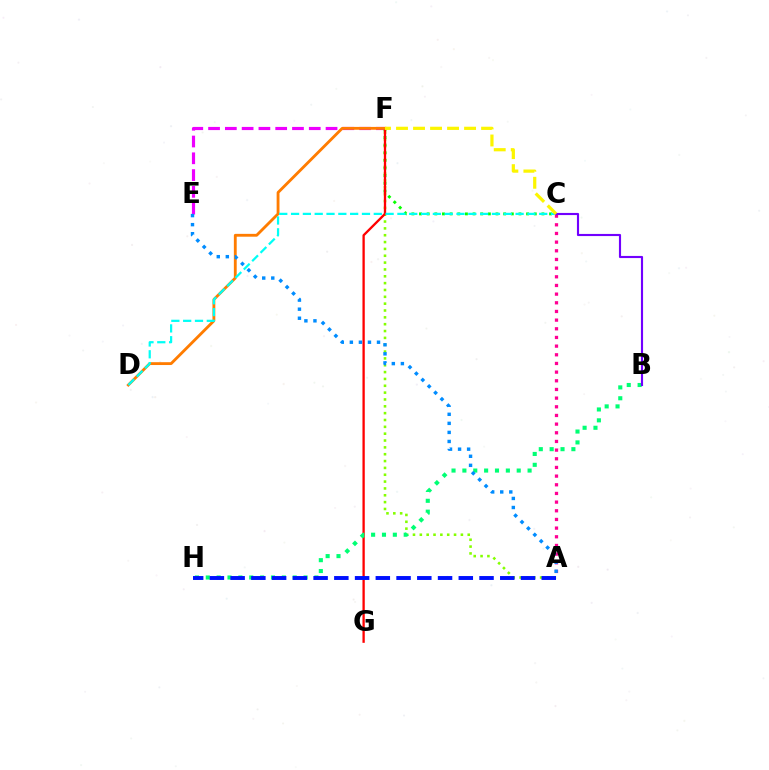{('A', 'F'): [{'color': '#84ff00', 'line_style': 'dotted', 'thickness': 1.86}], ('E', 'F'): [{'color': '#ee00ff', 'line_style': 'dashed', 'thickness': 2.28}], ('C', 'F'): [{'color': '#08ff00', 'line_style': 'dotted', 'thickness': 2.08}, {'color': '#fcf500', 'line_style': 'dashed', 'thickness': 2.31}], ('F', 'G'): [{'color': '#ff0000', 'line_style': 'solid', 'thickness': 1.66}], ('A', 'C'): [{'color': '#ff0094', 'line_style': 'dotted', 'thickness': 2.35}], ('D', 'F'): [{'color': '#ff7c00', 'line_style': 'solid', 'thickness': 2.04}], ('B', 'H'): [{'color': '#00ff74', 'line_style': 'dotted', 'thickness': 2.95}], ('C', 'D'): [{'color': '#00fff6', 'line_style': 'dashed', 'thickness': 1.61}], ('B', 'C'): [{'color': '#7200ff', 'line_style': 'solid', 'thickness': 1.54}], ('A', 'E'): [{'color': '#008cff', 'line_style': 'dotted', 'thickness': 2.46}], ('A', 'H'): [{'color': '#0010ff', 'line_style': 'dashed', 'thickness': 2.82}]}